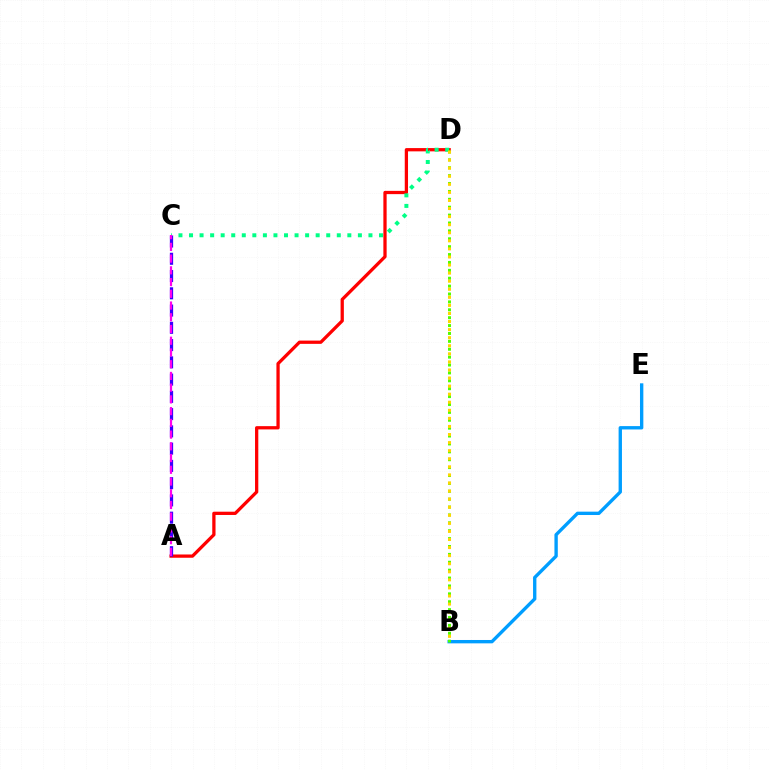{('A', 'D'): [{'color': '#ff0000', 'line_style': 'solid', 'thickness': 2.35}], ('B', 'E'): [{'color': '#009eff', 'line_style': 'solid', 'thickness': 2.42}], ('A', 'C'): [{'color': '#3700ff', 'line_style': 'dashed', 'thickness': 2.34}, {'color': '#ff00ed', 'line_style': 'dashed', 'thickness': 1.59}], ('C', 'D'): [{'color': '#00ff86', 'line_style': 'dotted', 'thickness': 2.87}], ('B', 'D'): [{'color': '#4fff00', 'line_style': 'dotted', 'thickness': 2.14}, {'color': '#ffd500', 'line_style': 'dotted', 'thickness': 2.19}]}